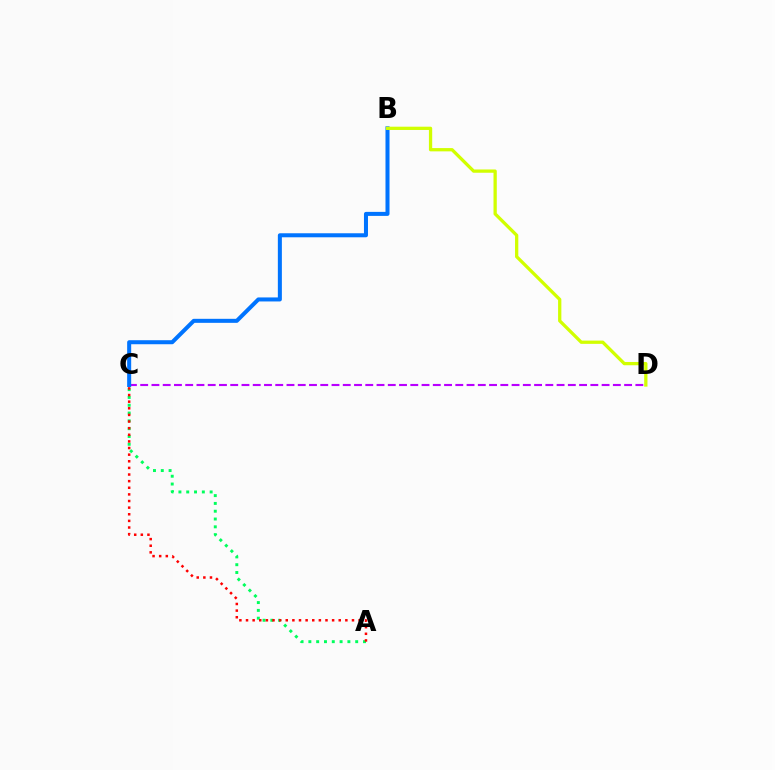{('A', 'C'): [{'color': '#00ff5c', 'line_style': 'dotted', 'thickness': 2.12}, {'color': '#ff0000', 'line_style': 'dotted', 'thickness': 1.8}], ('C', 'D'): [{'color': '#b900ff', 'line_style': 'dashed', 'thickness': 1.53}], ('B', 'C'): [{'color': '#0074ff', 'line_style': 'solid', 'thickness': 2.9}], ('B', 'D'): [{'color': '#d1ff00', 'line_style': 'solid', 'thickness': 2.36}]}